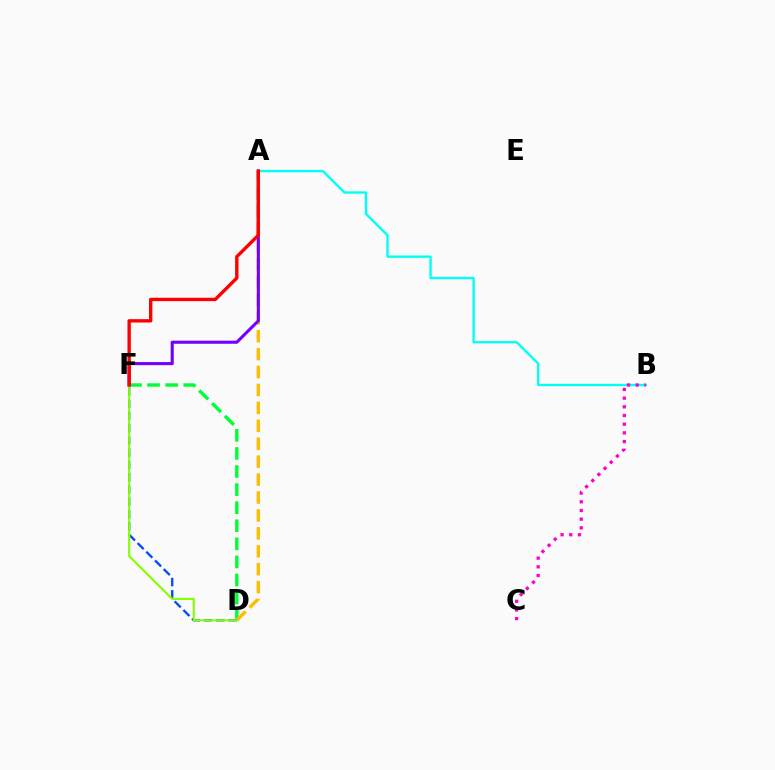{('D', 'F'): [{'color': '#00ff39', 'line_style': 'dashed', 'thickness': 2.46}, {'color': '#004bff', 'line_style': 'dashed', 'thickness': 1.67}, {'color': '#84ff00', 'line_style': 'solid', 'thickness': 1.51}], ('A', 'D'): [{'color': '#ffbd00', 'line_style': 'dashed', 'thickness': 2.43}], ('A', 'B'): [{'color': '#00fff6', 'line_style': 'solid', 'thickness': 1.7}], ('A', 'F'): [{'color': '#7200ff', 'line_style': 'solid', 'thickness': 2.22}, {'color': '#ff0000', 'line_style': 'solid', 'thickness': 2.42}], ('B', 'C'): [{'color': '#ff00cf', 'line_style': 'dotted', 'thickness': 2.36}]}